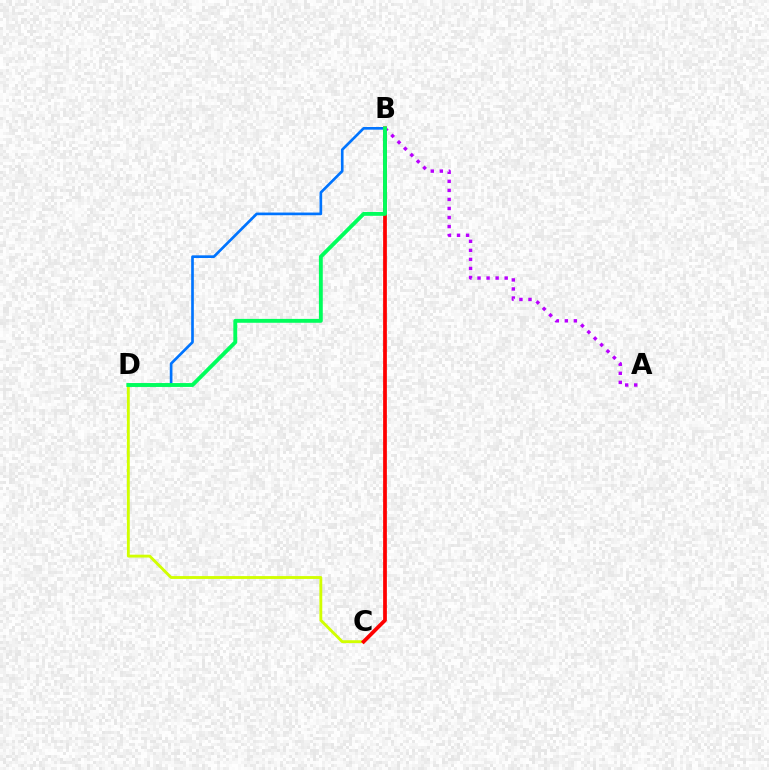{('A', 'B'): [{'color': '#b900ff', 'line_style': 'dotted', 'thickness': 2.46}], ('C', 'D'): [{'color': '#d1ff00', 'line_style': 'solid', 'thickness': 2.05}], ('B', 'C'): [{'color': '#ff0000', 'line_style': 'solid', 'thickness': 2.7}], ('B', 'D'): [{'color': '#0074ff', 'line_style': 'solid', 'thickness': 1.93}, {'color': '#00ff5c', 'line_style': 'solid', 'thickness': 2.79}]}